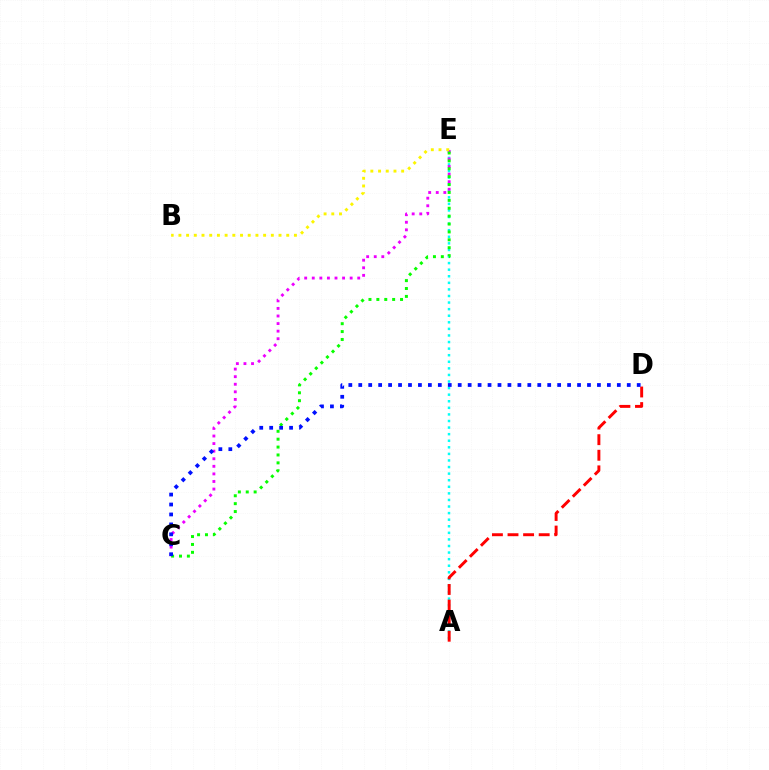{('A', 'E'): [{'color': '#00fff6', 'line_style': 'dotted', 'thickness': 1.79}], ('A', 'D'): [{'color': '#ff0000', 'line_style': 'dashed', 'thickness': 2.12}], ('C', 'E'): [{'color': '#ee00ff', 'line_style': 'dotted', 'thickness': 2.06}, {'color': '#08ff00', 'line_style': 'dotted', 'thickness': 2.14}], ('C', 'D'): [{'color': '#0010ff', 'line_style': 'dotted', 'thickness': 2.7}], ('B', 'E'): [{'color': '#fcf500', 'line_style': 'dotted', 'thickness': 2.09}]}